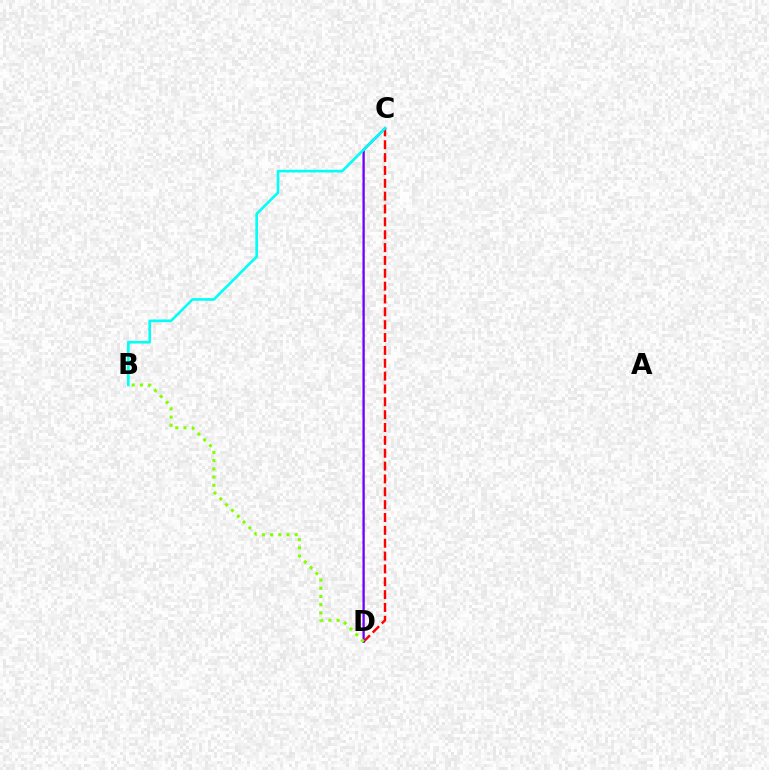{('C', 'D'): [{'color': '#ff0000', 'line_style': 'dashed', 'thickness': 1.75}, {'color': '#7200ff', 'line_style': 'solid', 'thickness': 1.67}], ('B', 'C'): [{'color': '#00fff6', 'line_style': 'solid', 'thickness': 1.89}], ('B', 'D'): [{'color': '#84ff00', 'line_style': 'dotted', 'thickness': 2.23}]}